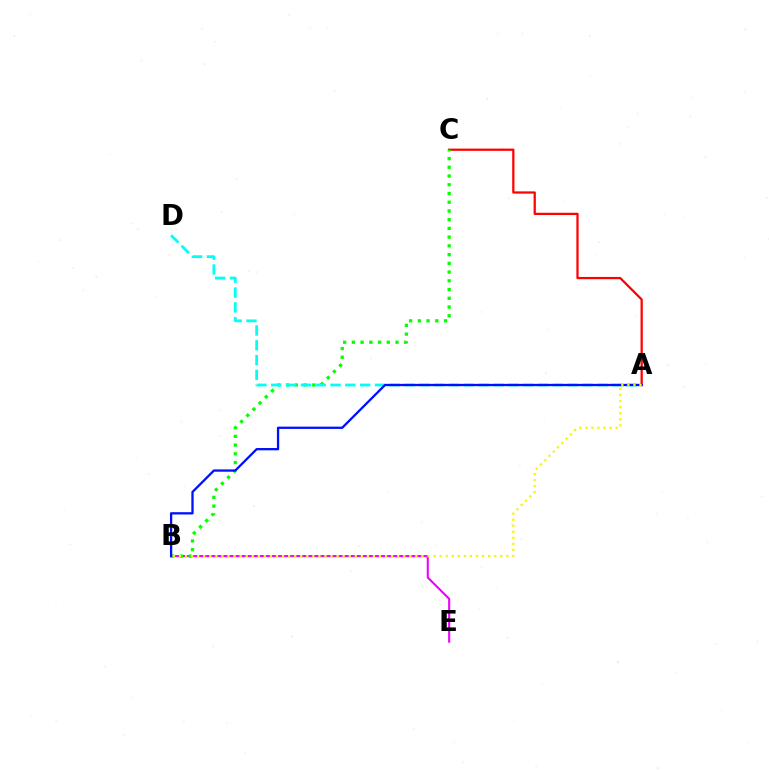{('B', 'E'): [{'color': '#ee00ff', 'line_style': 'solid', 'thickness': 1.5}], ('A', 'C'): [{'color': '#ff0000', 'line_style': 'solid', 'thickness': 1.62}], ('B', 'C'): [{'color': '#08ff00', 'line_style': 'dotted', 'thickness': 2.37}], ('A', 'D'): [{'color': '#00fff6', 'line_style': 'dashed', 'thickness': 2.01}], ('A', 'B'): [{'color': '#0010ff', 'line_style': 'solid', 'thickness': 1.65}, {'color': '#fcf500', 'line_style': 'dotted', 'thickness': 1.65}]}